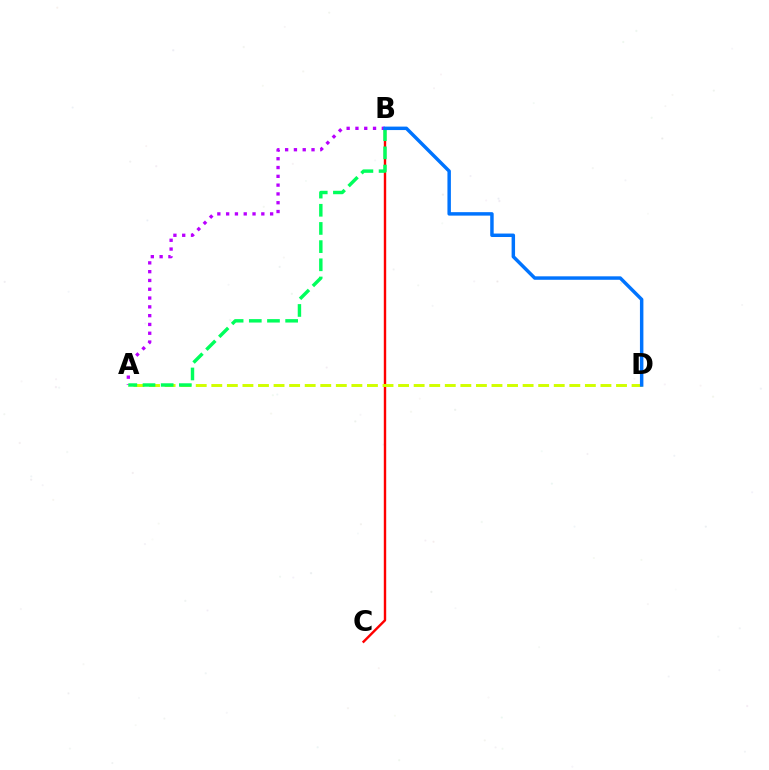{('B', 'C'): [{'color': '#ff0000', 'line_style': 'solid', 'thickness': 1.73}], ('A', 'B'): [{'color': '#b900ff', 'line_style': 'dotted', 'thickness': 2.39}, {'color': '#00ff5c', 'line_style': 'dashed', 'thickness': 2.47}], ('A', 'D'): [{'color': '#d1ff00', 'line_style': 'dashed', 'thickness': 2.11}], ('B', 'D'): [{'color': '#0074ff', 'line_style': 'solid', 'thickness': 2.49}]}